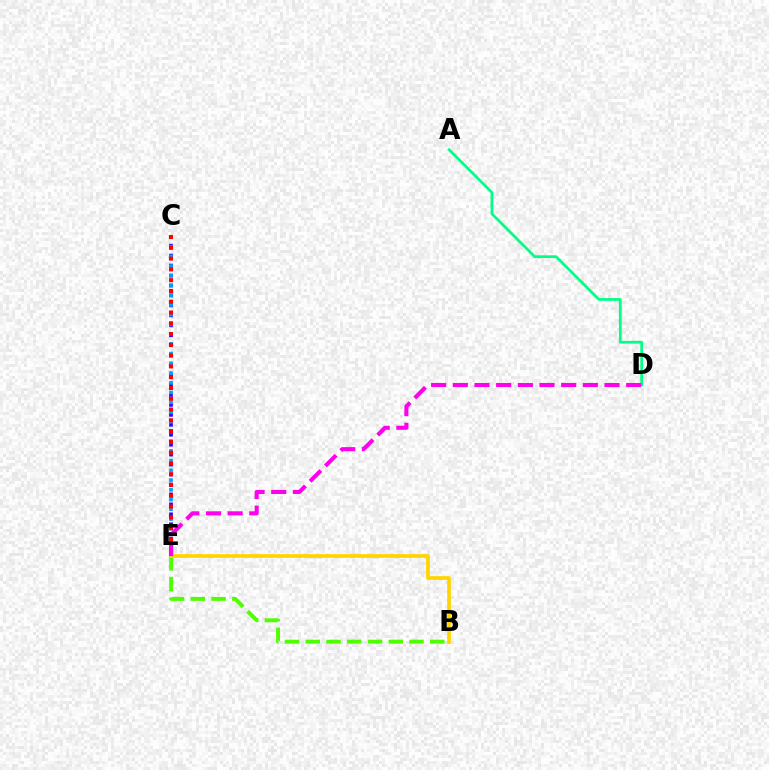{('B', 'E'): [{'color': '#4fff00', 'line_style': 'dashed', 'thickness': 2.82}, {'color': '#ffd500', 'line_style': 'solid', 'thickness': 2.67}], ('C', 'E'): [{'color': '#3700ff', 'line_style': 'dotted', 'thickness': 2.7}, {'color': '#009eff', 'line_style': 'dotted', 'thickness': 2.64}, {'color': '#ff0000', 'line_style': 'dotted', 'thickness': 2.93}], ('A', 'D'): [{'color': '#00ff86', 'line_style': 'solid', 'thickness': 1.97}], ('D', 'E'): [{'color': '#ff00ed', 'line_style': 'dashed', 'thickness': 2.94}]}